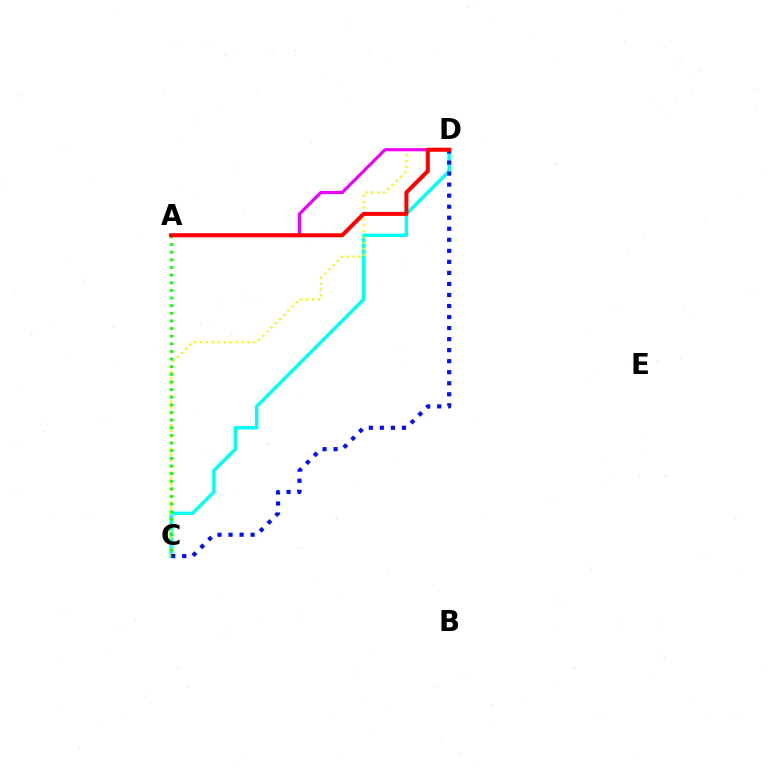{('C', 'D'): [{'color': '#00fff6', 'line_style': 'solid', 'thickness': 2.46}, {'color': '#fcf500', 'line_style': 'dotted', 'thickness': 1.6}, {'color': '#0010ff', 'line_style': 'dotted', 'thickness': 3.0}], ('A', 'D'): [{'color': '#ee00ff', 'line_style': 'solid', 'thickness': 2.26}, {'color': '#ff0000', 'line_style': 'solid', 'thickness': 2.88}], ('A', 'C'): [{'color': '#08ff00', 'line_style': 'dotted', 'thickness': 2.07}]}